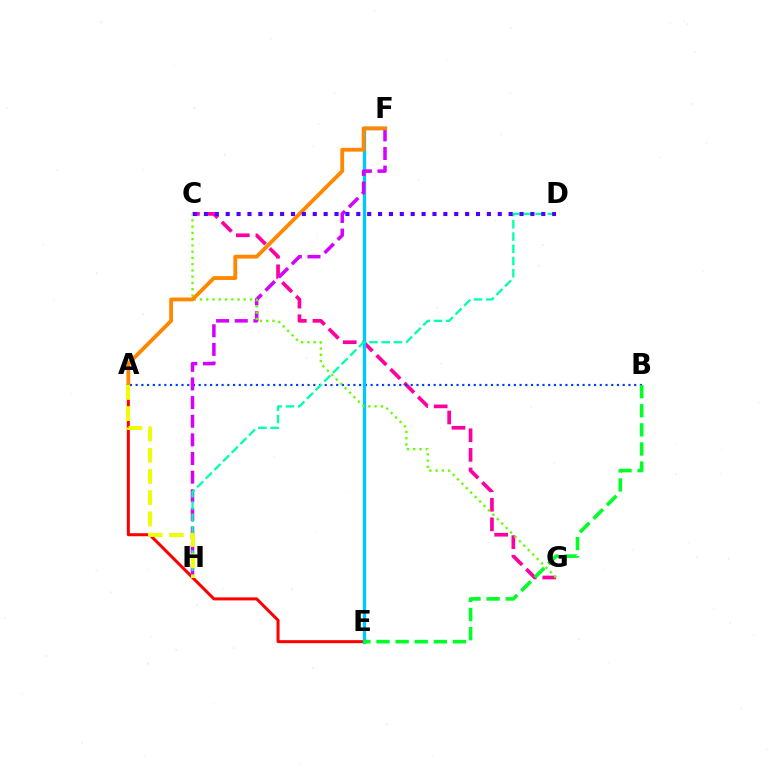{('A', 'E'): [{'color': '#ff0000', 'line_style': 'solid', 'thickness': 2.18}], ('C', 'G'): [{'color': '#ff00a0', 'line_style': 'dashed', 'thickness': 2.66}, {'color': '#66ff00', 'line_style': 'dotted', 'thickness': 1.7}], ('A', 'B'): [{'color': '#003fff', 'line_style': 'dotted', 'thickness': 1.56}], ('E', 'F'): [{'color': '#00c7ff', 'line_style': 'solid', 'thickness': 2.39}], ('B', 'E'): [{'color': '#00ff27', 'line_style': 'dashed', 'thickness': 2.6}], ('F', 'H'): [{'color': '#d600ff', 'line_style': 'dashed', 'thickness': 2.53}], ('A', 'F'): [{'color': '#ff8800', 'line_style': 'solid', 'thickness': 2.76}], ('D', 'H'): [{'color': '#00ffaf', 'line_style': 'dashed', 'thickness': 1.66}], ('C', 'D'): [{'color': '#4f00ff', 'line_style': 'dotted', 'thickness': 2.96}], ('A', 'H'): [{'color': '#eeff00', 'line_style': 'dashed', 'thickness': 2.88}]}